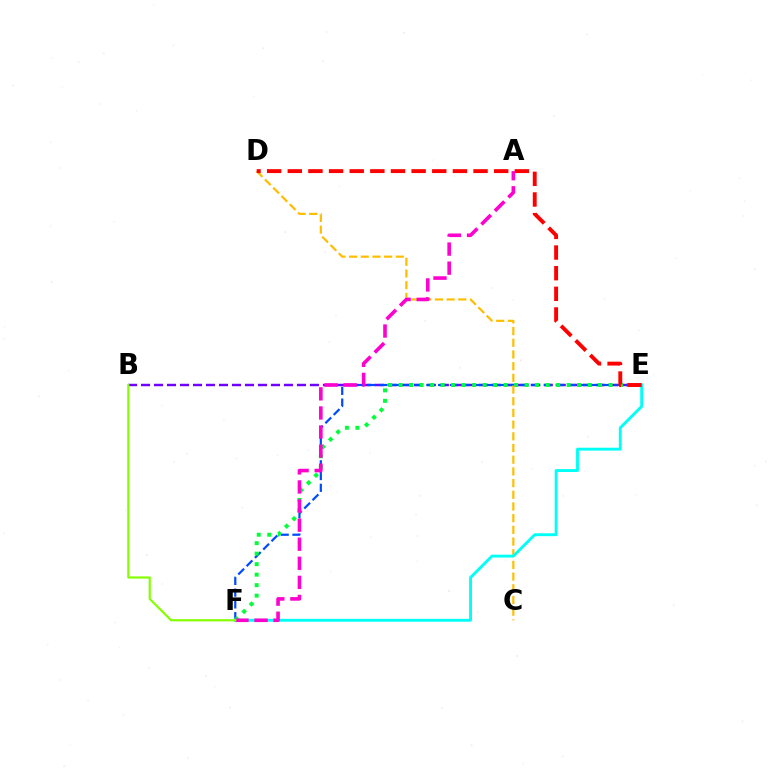{('B', 'E'): [{'color': '#7200ff', 'line_style': 'dashed', 'thickness': 1.76}], ('E', 'F'): [{'color': '#004bff', 'line_style': 'dashed', 'thickness': 1.6}, {'color': '#00ff39', 'line_style': 'dotted', 'thickness': 2.85}, {'color': '#00fff6', 'line_style': 'solid', 'thickness': 2.08}], ('C', 'D'): [{'color': '#ffbd00', 'line_style': 'dashed', 'thickness': 1.59}], ('D', 'E'): [{'color': '#ff0000', 'line_style': 'dashed', 'thickness': 2.8}], ('A', 'F'): [{'color': '#ff00cf', 'line_style': 'dashed', 'thickness': 2.59}], ('B', 'F'): [{'color': '#84ff00', 'line_style': 'solid', 'thickness': 1.57}]}